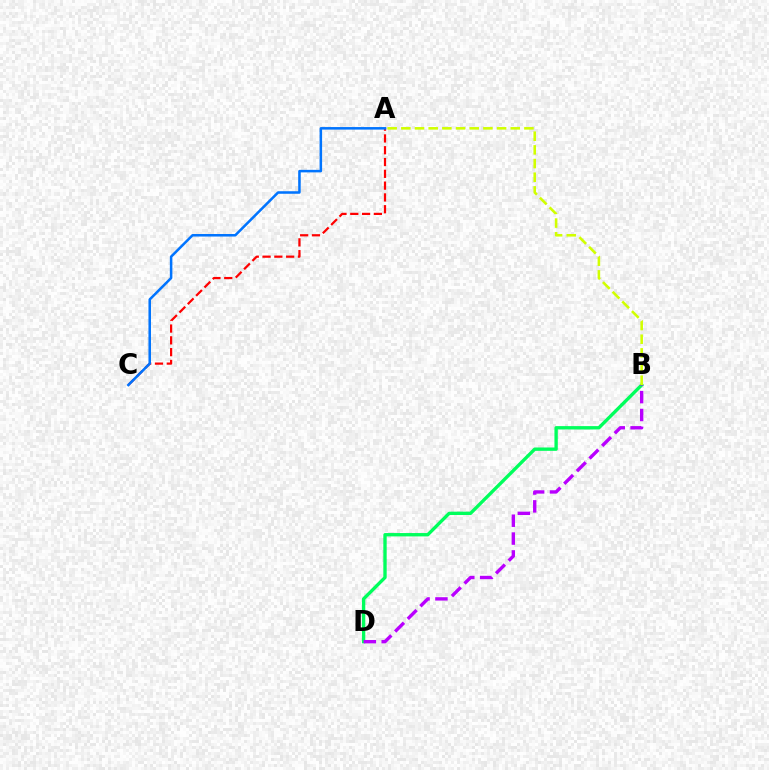{('B', 'D'): [{'color': '#00ff5c', 'line_style': 'solid', 'thickness': 2.41}, {'color': '#b900ff', 'line_style': 'dashed', 'thickness': 2.43}], ('A', 'C'): [{'color': '#ff0000', 'line_style': 'dashed', 'thickness': 1.6}, {'color': '#0074ff', 'line_style': 'solid', 'thickness': 1.82}], ('A', 'B'): [{'color': '#d1ff00', 'line_style': 'dashed', 'thickness': 1.86}]}